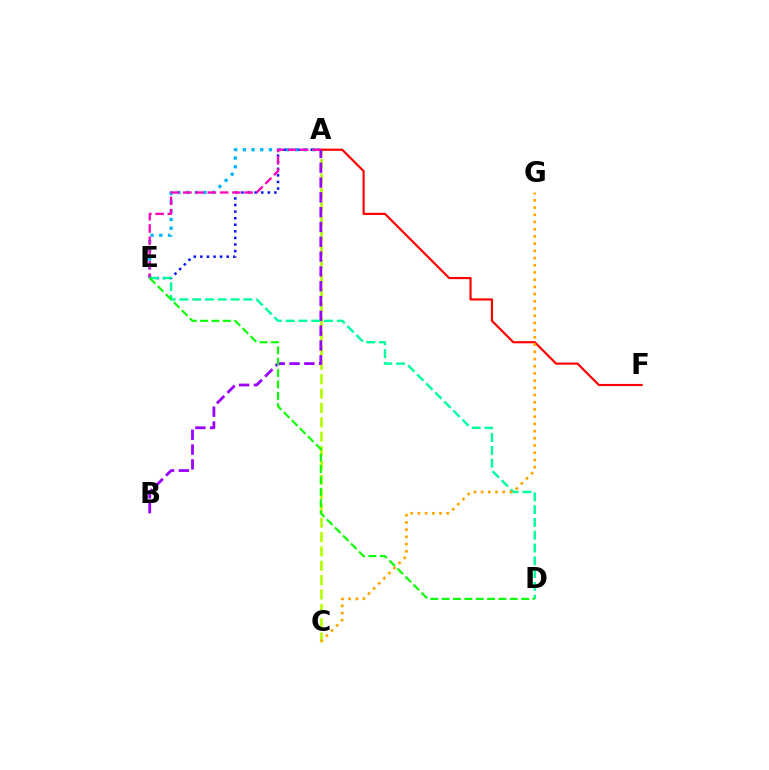{('A', 'E'): [{'color': '#0010ff', 'line_style': 'dotted', 'thickness': 1.79}, {'color': '#00b5ff', 'line_style': 'dotted', 'thickness': 2.36}, {'color': '#ff00bd', 'line_style': 'dashed', 'thickness': 1.67}], ('A', 'C'): [{'color': '#b3ff00', 'line_style': 'dashed', 'thickness': 1.95}], ('A', 'F'): [{'color': '#ff0000', 'line_style': 'solid', 'thickness': 1.56}], ('A', 'B'): [{'color': '#9b00ff', 'line_style': 'dashed', 'thickness': 2.01}], ('D', 'E'): [{'color': '#00ff9d', 'line_style': 'dashed', 'thickness': 1.74}, {'color': '#08ff00', 'line_style': 'dashed', 'thickness': 1.54}], ('C', 'G'): [{'color': '#ffa500', 'line_style': 'dotted', 'thickness': 1.96}]}